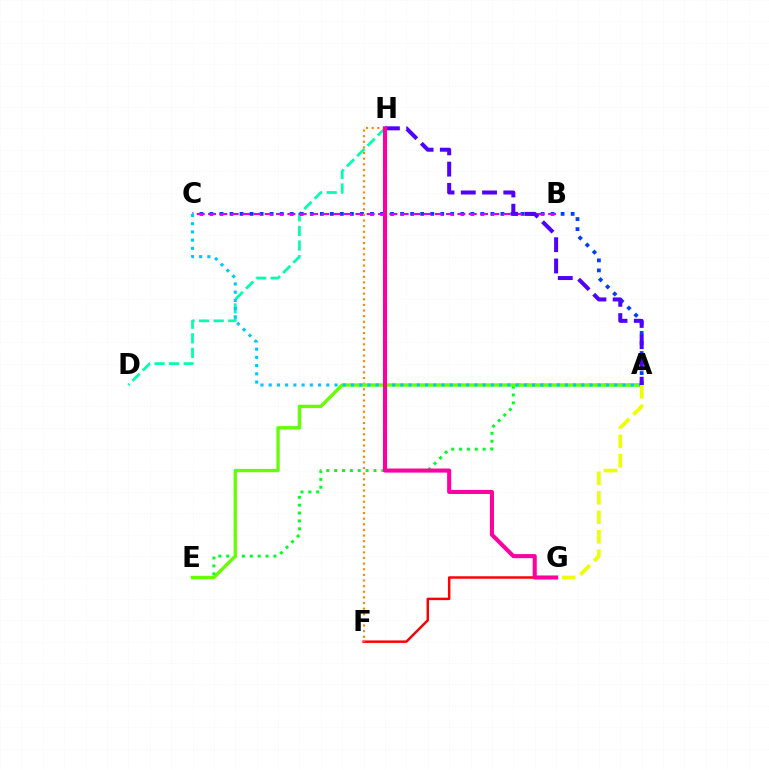{('A', 'E'): [{'color': '#00ff27', 'line_style': 'dotted', 'thickness': 2.14}, {'color': '#66ff00', 'line_style': 'solid', 'thickness': 2.42}], ('D', 'H'): [{'color': '#00ffaf', 'line_style': 'dashed', 'thickness': 1.98}], ('F', 'G'): [{'color': '#ff0000', 'line_style': 'solid', 'thickness': 1.78}], ('A', 'C'): [{'color': '#003fff', 'line_style': 'dotted', 'thickness': 2.73}, {'color': '#00c7ff', 'line_style': 'dotted', 'thickness': 2.24}], ('B', 'C'): [{'color': '#d600ff', 'line_style': 'dashed', 'thickness': 1.54}], ('F', 'H'): [{'color': '#ff8800', 'line_style': 'dotted', 'thickness': 1.53}], ('A', 'H'): [{'color': '#4f00ff', 'line_style': 'dashed', 'thickness': 2.89}], ('G', 'H'): [{'color': '#ff00a0', 'line_style': 'solid', 'thickness': 2.93}], ('A', 'G'): [{'color': '#eeff00', 'line_style': 'dashed', 'thickness': 2.65}]}